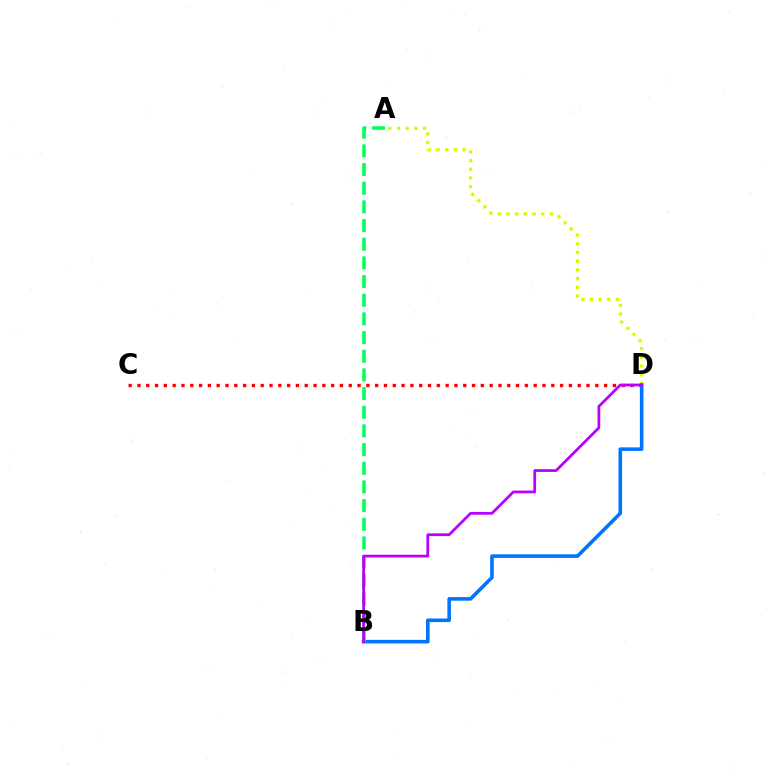{('A', 'D'): [{'color': '#d1ff00', 'line_style': 'dotted', 'thickness': 2.36}], ('C', 'D'): [{'color': '#ff0000', 'line_style': 'dotted', 'thickness': 2.39}], ('B', 'D'): [{'color': '#0074ff', 'line_style': 'solid', 'thickness': 2.58}, {'color': '#b900ff', 'line_style': 'solid', 'thickness': 1.99}], ('A', 'B'): [{'color': '#00ff5c', 'line_style': 'dashed', 'thickness': 2.54}]}